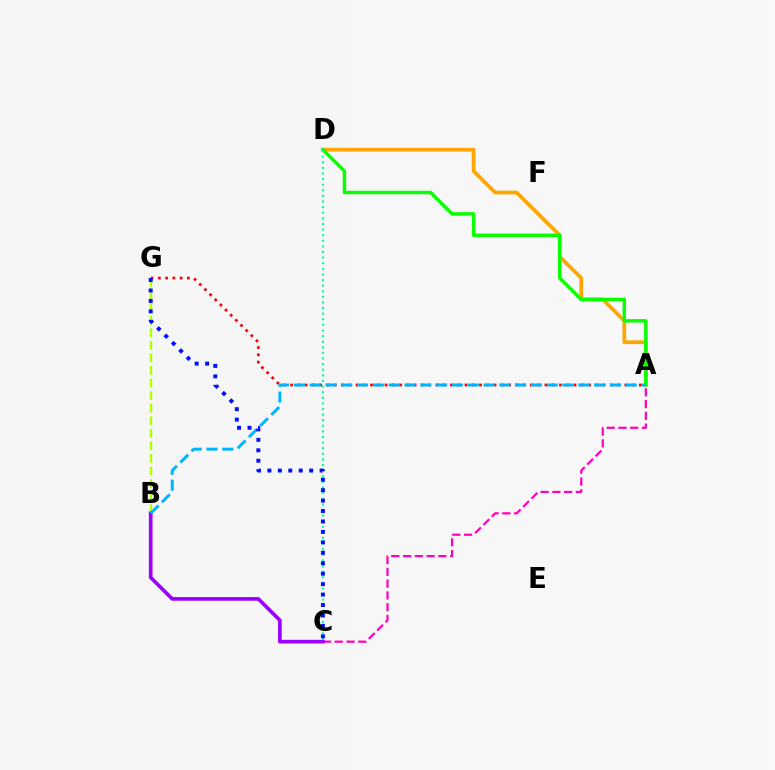{('B', 'G'): [{'color': '#b3ff00', 'line_style': 'dashed', 'thickness': 1.71}], ('A', 'D'): [{'color': '#ffa500', 'line_style': 'solid', 'thickness': 2.66}, {'color': '#08ff00', 'line_style': 'solid', 'thickness': 2.46}], ('A', 'C'): [{'color': '#ff00bd', 'line_style': 'dashed', 'thickness': 1.6}], ('B', 'C'): [{'color': '#9b00ff', 'line_style': 'solid', 'thickness': 2.64}], ('A', 'G'): [{'color': '#ff0000', 'line_style': 'dotted', 'thickness': 1.97}], ('C', 'D'): [{'color': '#00ff9d', 'line_style': 'dotted', 'thickness': 1.52}], ('A', 'B'): [{'color': '#00b5ff', 'line_style': 'dashed', 'thickness': 2.15}], ('C', 'G'): [{'color': '#0010ff', 'line_style': 'dotted', 'thickness': 2.84}]}